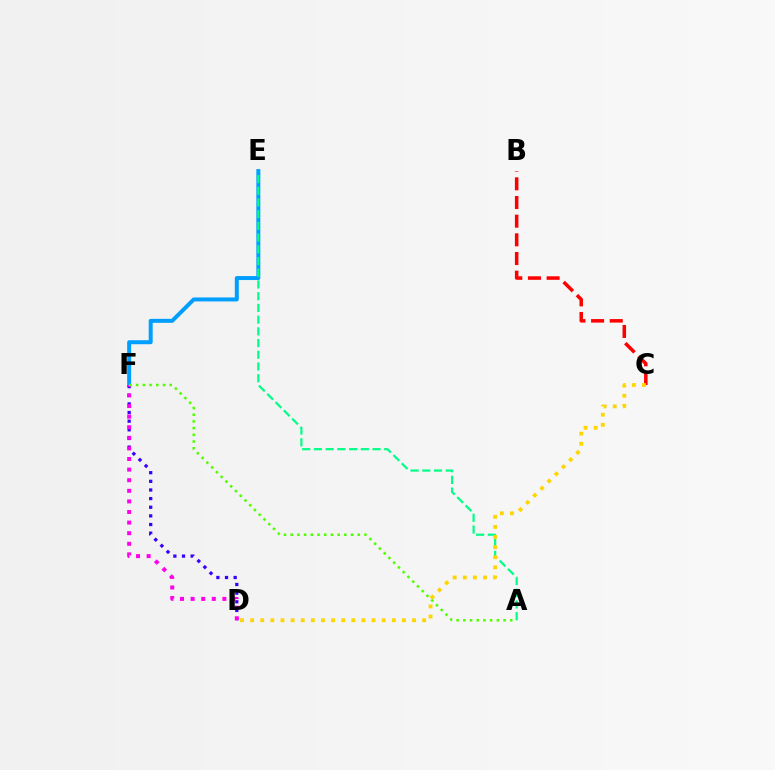{('E', 'F'): [{'color': '#009eff', 'line_style': 'solid', 'thickness': 2.87}], ('A', 'E'): [{'color': '#00ff86', 'line_style': 'dashed', 'thickness': 1.59}], ('B', 'C'): [{'color': '#ff0000', 'line_style': 'dashed', 'thickness': 2.54}], ('C', 'D'): [{'color': '#ffd500', 'line_style': 'dotted', 'thickness': 2.75}], ('D', 'F'): [{'color': '#3700ff', 'line_style': 'dotted', 'thickness': 2.35}, {'color': '#ff00ed', 'line_style': 'dotted', 'thickness': 2.88}], ('A', 'F'): [{'color': '#4fff00', 'line_style': 'dotted', 'thickness': 1.82}]}